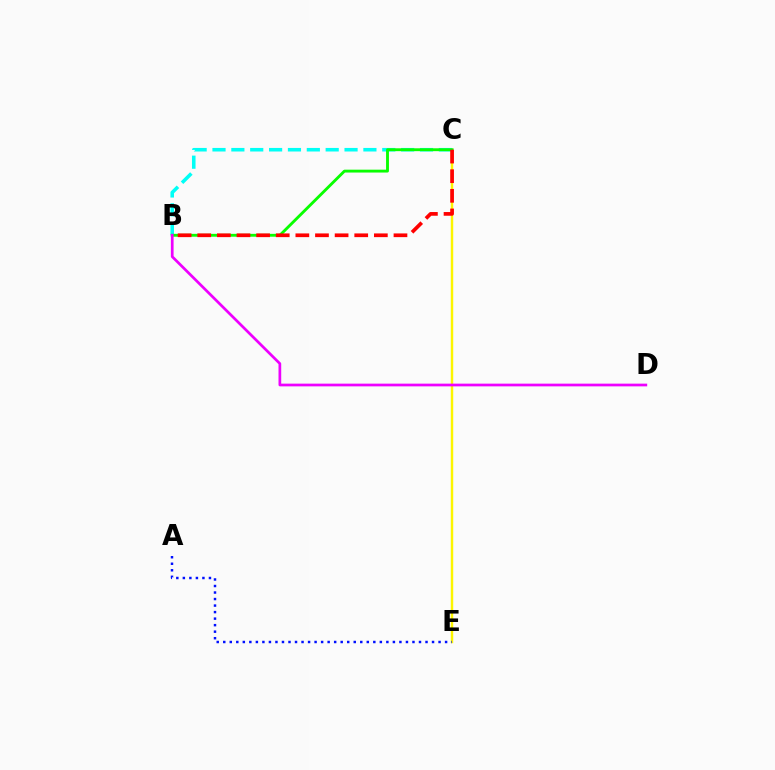{('C', 'E'): [{'color': '#fcf500', 'line_style': 'solid', 'thickness': 1.76}], ('B', 'C'): [{'color': '#00fff6', 'line_style': 'dashed', 'thickness': 2.56}, {'color': '#08ff00', 'line_style': 'solid', 'thickness': 2.06}, {'color': '#ff0000', 'line_style': 'dashed', 'thickness': 2.67}], ('A', 'E'): [{'color': '#0010ff', 'line_style': 'dotted', 'thickness': 1.77}], ('B', 'D'): [{'color': '#ee00ff', 'line_style': 'solid', 'thickness': 1.96}]}